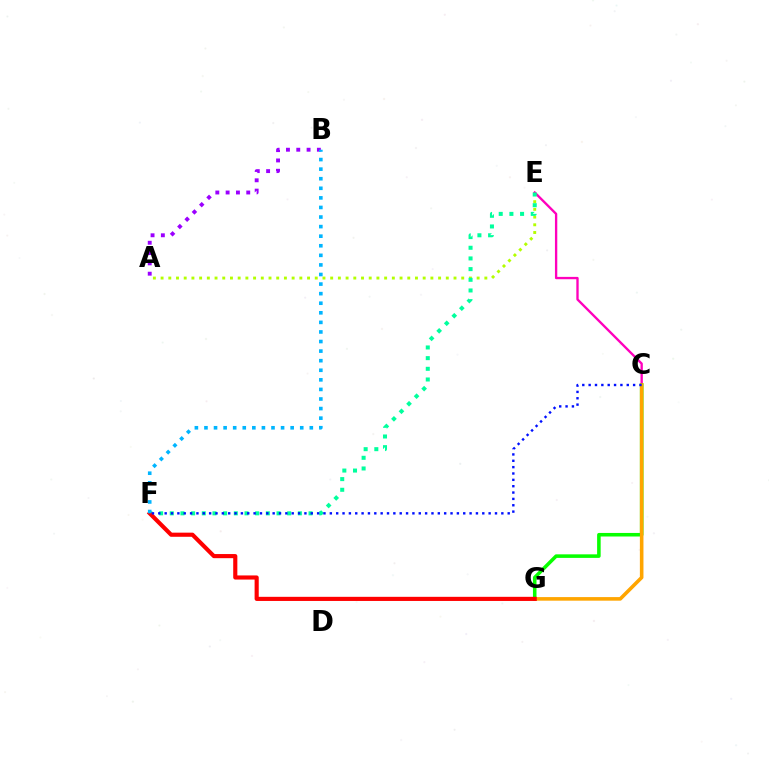{('A', 'E'): [{'color': '#b3ff00', 'line_style': 'dotted', 'thickness': 2.09}], ('C', 'E'): [{'color': '#ff00bd', 'line_style': 'solid', 'thickness': 1.69}], ('E', 'F'): [{'color': '#00ff9d', 'line_style': 'dotted', 'thickness': 2.9}], ('C', 'G'): [{'color': '#08ff00', 'line_style': 'solid', 'thickness': 2.56}, {'color': '#ffa500', 'line_style': 'solid', 'thickness': 2.59}], ('F', 'G'): [{'color': '#ff0000', 'line_style': 'solid', 'thickness': 2.98}], ('A', 'B'): [{'color': '#9b00ff', 'line_style': 'dotted', 'thickness': 2.8}], ('B', 'F'): [{'color': '#00b5ff', 'line_style': 'dotted', 'thickness': 2.6}], ('C', 'F'): [{'color': '#0010ff', 'line_style': 'dotted', 'thickness': 1.73}]}